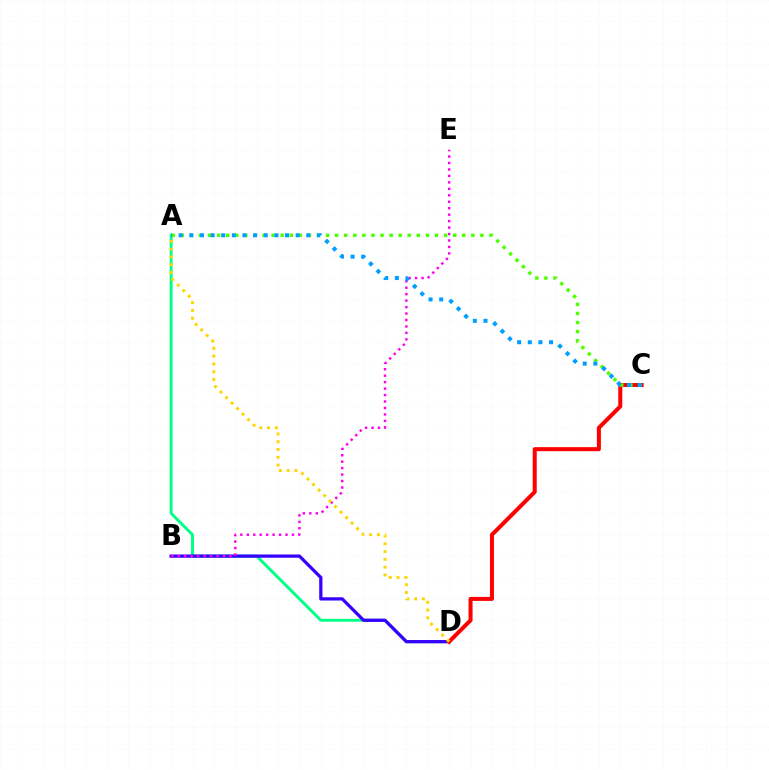{('A', 'D'): [{'color': '#00ff86', 'line_style': 'solid', 'thickness': 2.1}, {'color': '#ffd500', 'line_style': 'dotted', 'thickness': 2.12}], ('B', 'D'): [{'color': '#3700ff', 'line_style': 'solid', 'thickness': 2.34}], ('B', 'E'): [{'color': '#ff00ed', 'line_style': 'dotted', 'thickness': 1.75}], ('C', 'D'): [{'color': '#ff0000', 'line_style': 'solid', 'thickness': 2.89}], ('A', 'C'): [{'color': '#4fff00', 'line_style': 'dotted', 'thickness': 2.47}, {'color': '#009eff', 'line_style': 'dotted', 'thickness': 2.89}]}